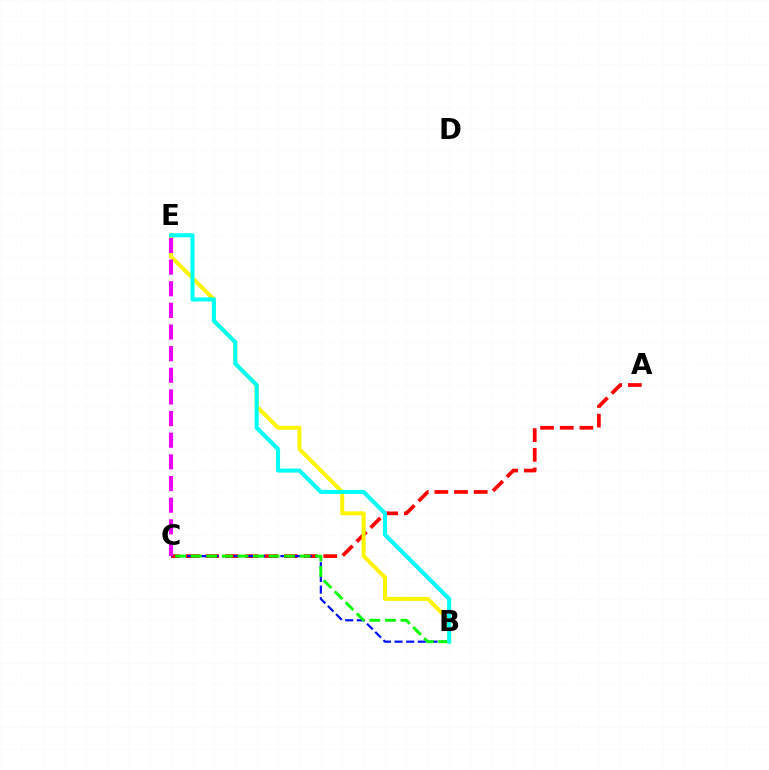{('A', 'C'): [{'color': '#ff0000', 'line_style': 'dashed', 'thickness': 2.67}], ('B', 'E'): [{'color': '#fcf500', 'line_style': 'solid', 'thickness': 2.86}, {'color': '#00fff6', 'line_style': 'solid', 'thickness': 2.92}], ('B', 'C'): [{'color': '#0010ff', 'line_style': 'dashed', 'thickness': 1.58}, {'color': '#08ff00', 'line_style': 'dashed', 'thickness': 2.11}], ('C', 'E'): [{'color': '#ee00ff', 'line_style': 'dashed', 'thickness': 2.94}]}